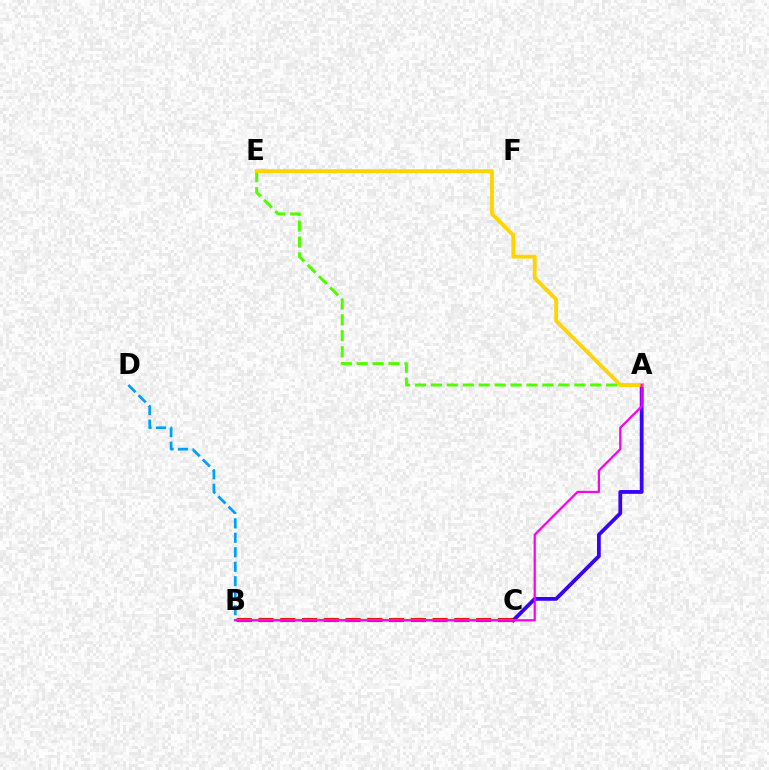{('A', 'E'): [{'color': '#4fff00', 'line_style': 'dashed', 'thickness': 2.16}, {'color': '#ffd500', 'line_style': 'solid', 'thickness': 2.75}], ('A', 'C'): [{'color': '#3700ff', 'line_style': 'solid', 'thickness': 2.73}], ('B', 'C'): [{'color': '#ff0000', 'line_style': 'dashed', 'thickness': 2.96}, {'color': '#00ff86', 'line_style': 'solid', 'thickness': 1.58}], ('B', 'D'): [{'color': '#009eff', 'line_style': 'dashed', 'thickness': 1.97}], ('A', 'B'): [{'color': '#ff00ed', 'line_style': 'solid', 'thickness': 1.61}]}